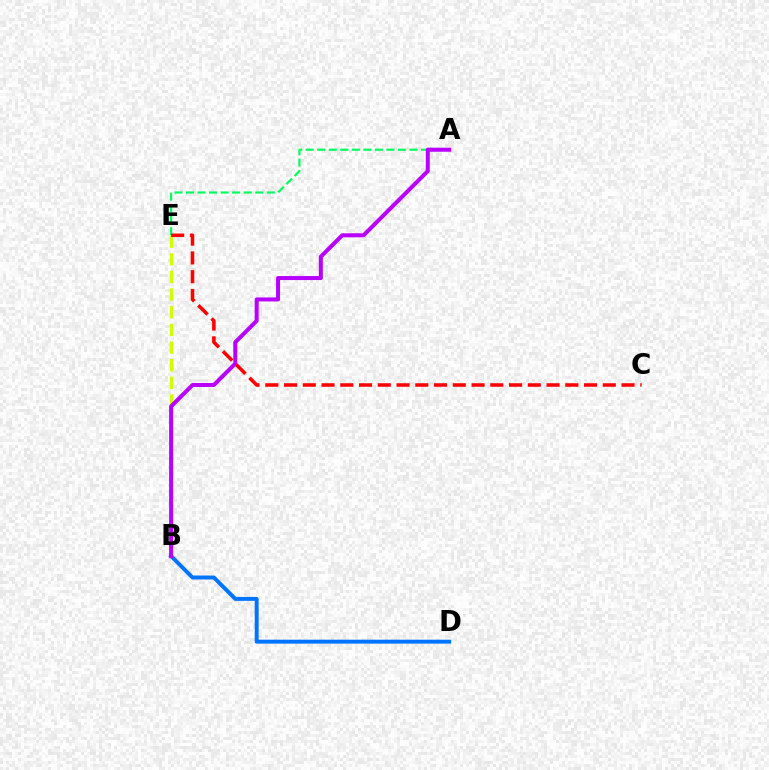{('B', 'D'): [{'color': '#0074ff', 'line_style': 'solid', 'thickness': 2.84}], ('A', 'E'): [{'color': '#00ff5c', 'line_style': 'dashed', 'thickness': 1.57}], ('B', 'E'): [{'color': '#d1ff00', 'line_style': 'dashed', 'thickness': 2.4}], ('A', 'B'): [{'color': '#b900ff', 'line_style': 'solid', 'thickness': 2.89}], ('C', 'E'): [{'color': '#ff0000', 'line_style': 'dashed', 'thickness': 2.55}]}